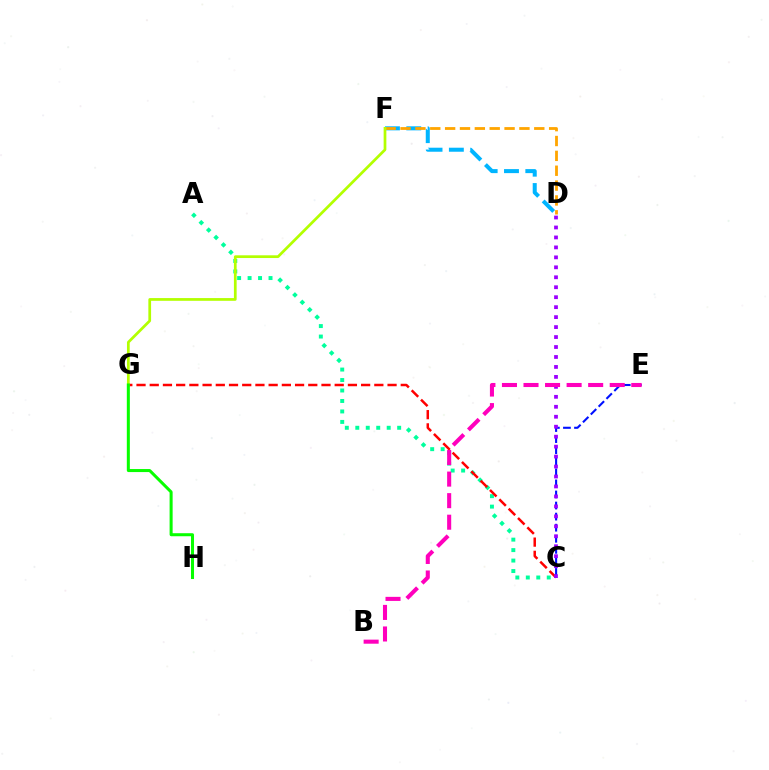{('D', 'F'): [{'color': '#00b5ff', 'line_style': 'dashed', 'thickness': 2.9}, {'color': '#ffa500', 'line_style': 'dashed', 'thickness': 2.02}], ('A', 'C'): [{'color': '#00ff9d', 'line_style': 'dotted', 'thickness': 2.84}], ('C', 'E'): [{'color': '#0010ff', 'line_style': 'dashed', 'thickness': 1.5}], ('C', 'G'): [{'color': '#ff0000', 'line_style': 'dashed', 'thickness': 1.79}], ('F', 'G'): [{'color': '#b3ff00', 'line_style': 'solid', 'thickness': 1.97}], ('C', 'D'): [{'color': '#9b00ff', 'line_style': 'dotted', 'thickness': 2.71}], ('G', 'H'): [{'color': '#08ff00', 'line_style': 'solid', 'thickness': 2.18}], ('B', 'E'): [{'color': '#ff00bd', 'line_style': 'dashed', 'thickness': 2.93}]}